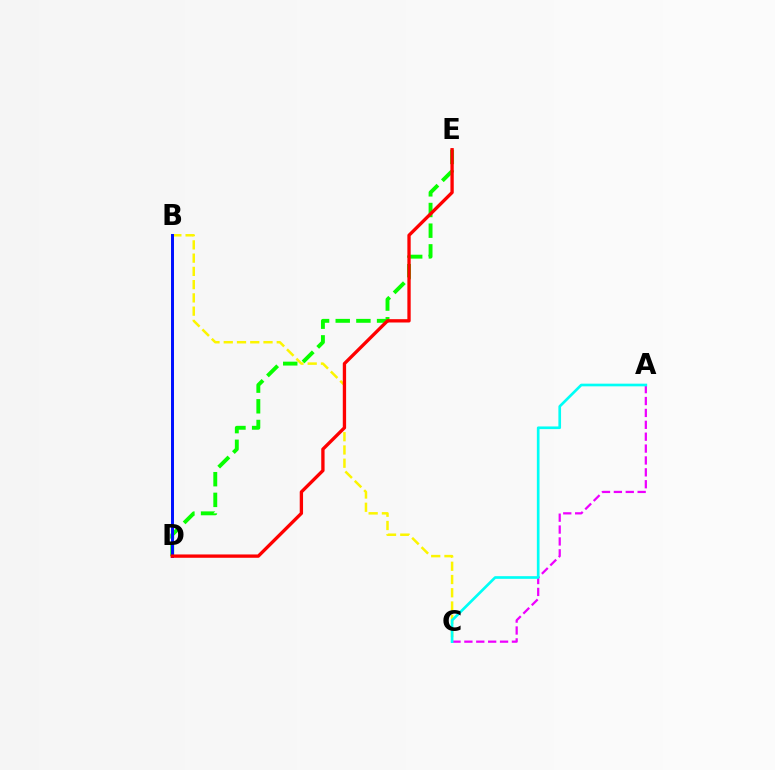{('B', 'C'): [{'color': '#fcf500', 'line_style': 'dashed', 'thickness': 1.8}], ('D', 'E'): [{'color': '#08ff00', 'line_style': 'dashed', 'thickness': 2.81}, {'color': '#ff0000', 'line_style': 'solid', 'thickness': 2.39}], ('A', 'C'): [{'color': '#ee00ff', 'line_style': 'dashed', 'thickness': 1.61}, {'color': '#00fff6', 'line_style': 'solid', 'thickness': 1.92}], ('B', 'D'): [{'color': '#0010ff', 'line_style': 'solid', 'thickness': 2.14}]}